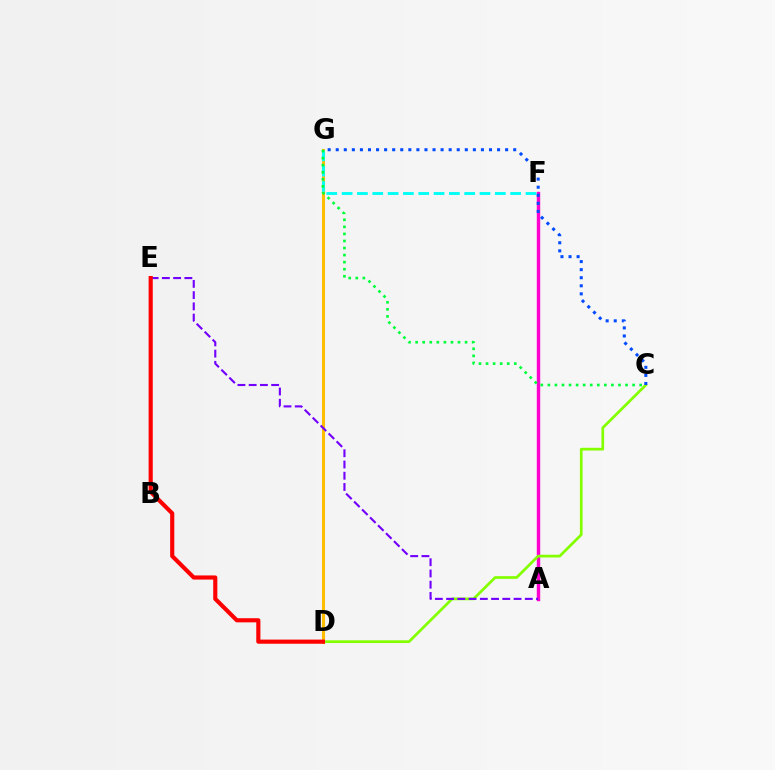{('D', 'G'): [{'color': '#ffbd00', 'line_style': 'solid', 'thickness': 2.22}], ('A', 'F'): [{'color': '#ff00cf', 'line_style': 'solid', 'thickness': 2.46}], ('F', 'G'): [{'color': '#00fff6', 'line_style': 'dashed', 'thickness': 2.08}], ('C', 'D'): [{'color': '#84ff00', 'line_style': 'solid', 'thickness': 1.96}], ('A', 'E'): [{'color': '#7200ff', 'line_style': 'dashed', 'thickness': 1.53}], ('D', 'E'): [{'color': '#ff0000', 'line_style': 'solid', 'thickness': 2.98}], ('C', 'G'): [{'color': '#00ff39', 'line_style': 'dotted', 'thickness': 1.92}, {'color': '#004bff', 'line_style': 'dotted', 'thickness': 2.19}]}